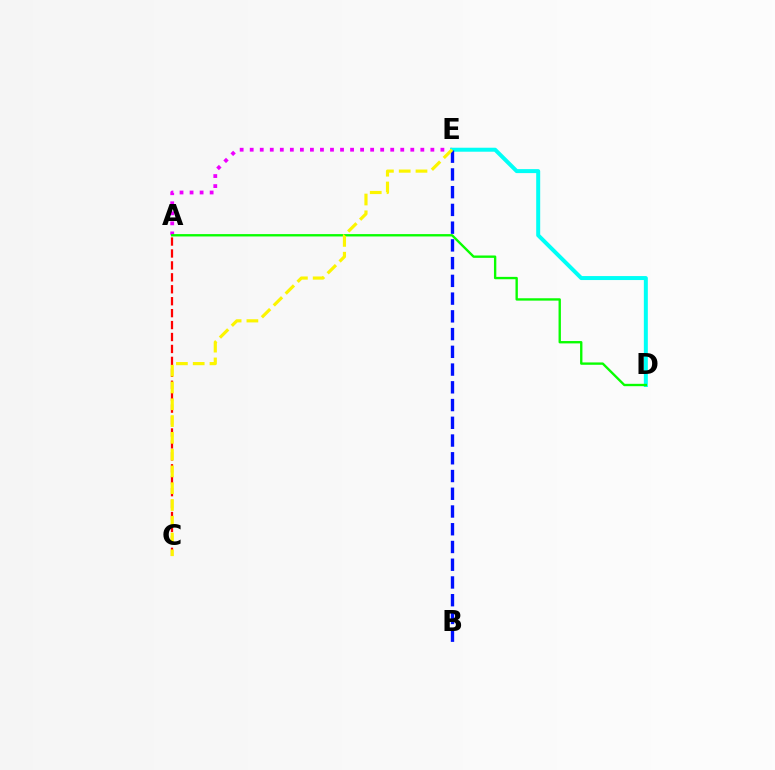{('A', 'E'): [{'color': '#ee00ff', 'line_style': 'dotted', 'thickness': 2.73}], ('D', 'E'): [{'color': '#00fff6', 'line_style': 'solid', 'thickness': 2.87}], ('A', 'D'): [{'color': '#08ff00', 'line_style': 'solid', 'thickness': 1.7}], ('A', 'C'): [{'color': '#ff0000', 'line_style': 'dashed', 'thickness': 1.62}], ('B', 'E'): [{'color': '#0010ff', 'line_style': 'dashed', 'thickness': 2.41}], ('C', 'E'): [{'color': '#fcf500', 'line_style': 'dashed', 'thickness': 2.28}]}